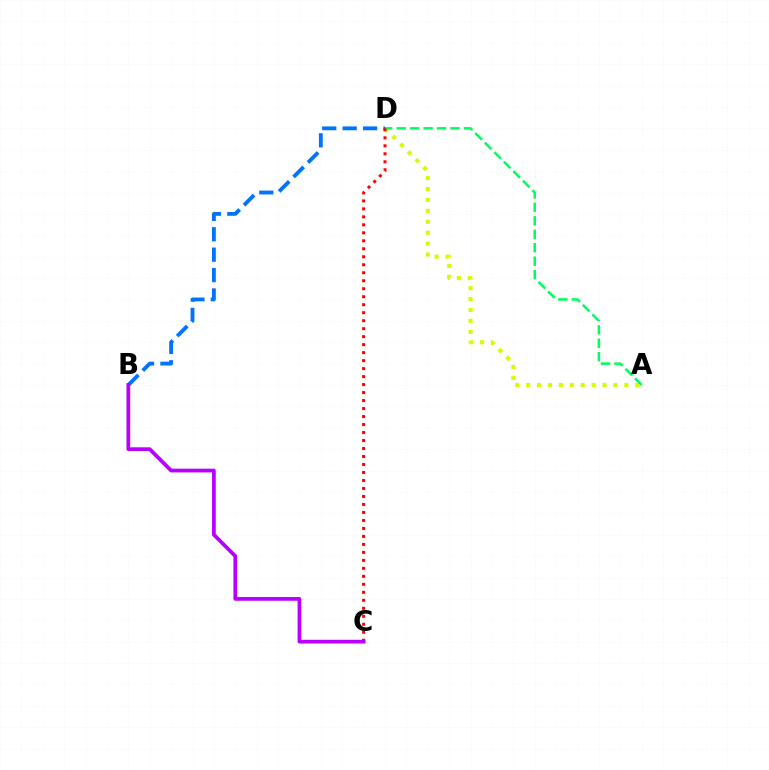{('A', 'D'): [{'color': '#d1ff00', 'line_style': 'dotted', 'thickness': 2.97}, {'color': '#00ff5c', 'line_style': 'dashed', 'thickness': 1.83}], ('B', 'D'): [{'color': '#0074ff', 'line_style': 'dashed', 'thickness': 2.77}], ('C', 'D'): [{'color': '#ff0000', 'line_style': 'dotted', 'thickness': 2.17}], ('B', 'C'): [{'color': '#b900ff', 'line_style': 'solid', 'thickness': 2.69}]}